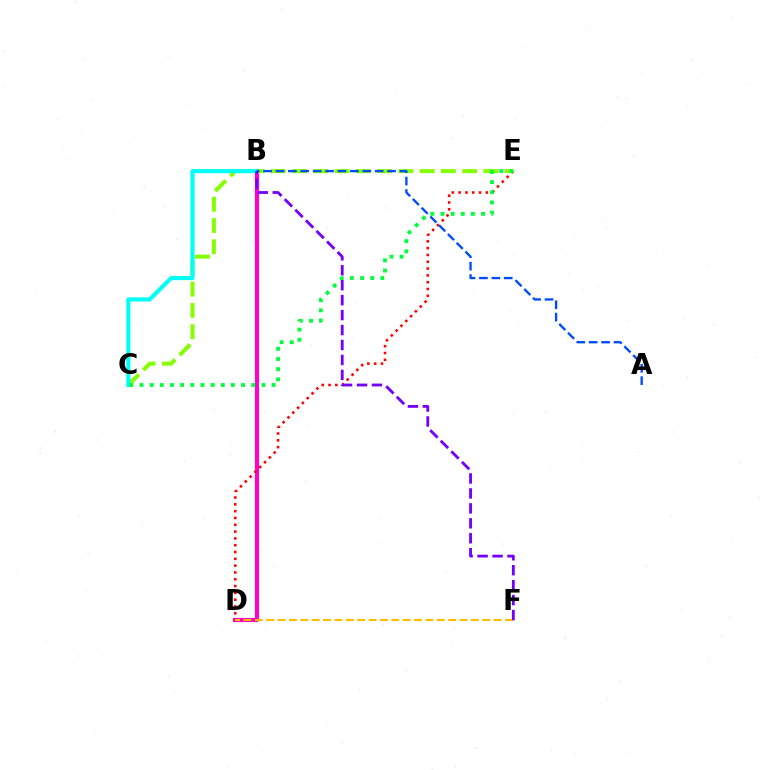{('B', 'D'): [{'color': '#ff00cf', 'line_style': 'solid', 'thickness': 2.98}], ('D', 'E'): [{'color': '#ff0000', 'line_style': 'dotted', 'thickness': 1.85}], ('C', 'E'): [{'color': '#84ff00', 'line_style': 'dashed', 'thickness': 2.89}, {'color': '#00ff39', 'line_style': 'dotted', 'thickness': 2.76}], ('D', 'F'): [{'color': '#ffbd00', 'line_style': 'dashed', 'thickness': 1.55}], ('B', 'C'): [{'color': '#00fff6', 'line_style': 'solid', 'thickness': 2.98}], ('A', 'B'): [{'color': '#004bff', 'line_style': 'dashed', 'thickness': 1.68}], ('B', 'F'): [{'color': '#7200ff', 'line_style': 'dashed', 'thickness': 2.03}]}